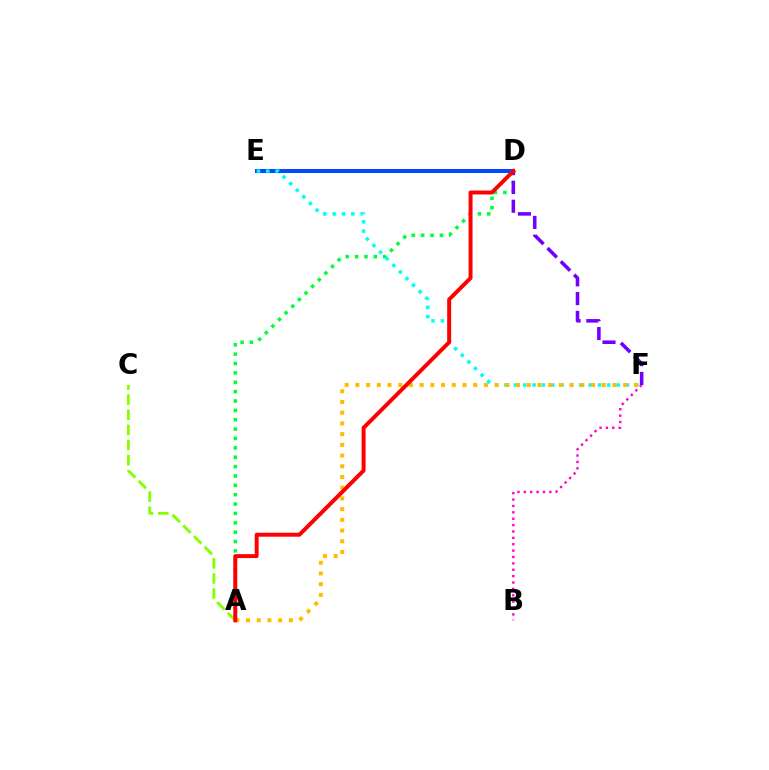{('A', 'D'): [{'color': '#00ff39', 'line_style': 'dotted', 'thickness': 2.55}, {'color': '#ff0000', 'line_style': 'solid', 'thickness': 2.85}], ('D', 'E'): [{'color': '#004bff', 'line_style': 'solid', 'thickness': 2.9}], ('E', 'F'): [{'color': '#00fff6', 'line_style': 'dotted', 'thickness': 2.54}], ('A', 'F'): [{'color': '#ffbd00', 'line_style': 'dotted', 'thickness': 2.91}], ('B', 'F'): [{'color': '#ff00cf', 'line_style': 'dotted', 'thickness': 1.73}], ('D', 'F'): [{'color': '#7200ff', 'line_style': 'dashed', 'thickness': 2.55}], ('A', 'C'): [{'color': '#84ff00', 'line_style': 'dashed', 'thickness': 2.05}]}